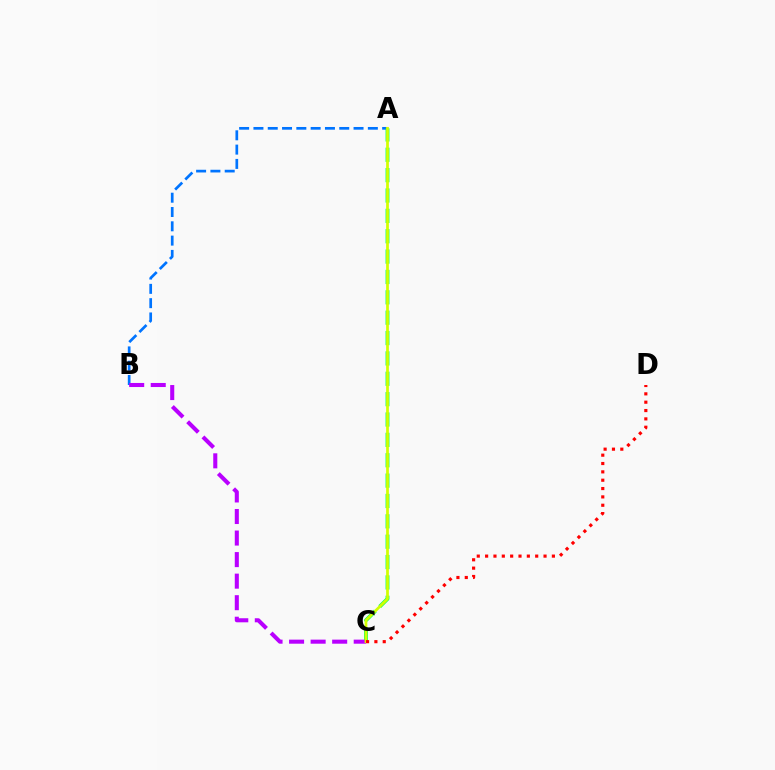{('A', 'B'): [{'color': '#0074ff', 'line_style': 'dashed', 'thickness': 1.94}], ('A', 'C'): [{'color': '#00ff5c', 'line_style': 'dashed', 'thickness': 2.77}, {'color': '#d1ff00', 'line_style': 'solid', 'thickness': 1.97}], ('B', 'C'): [{'color': '#b900ff', 'line_style': 'dashed', 'thickness': 2.93}], ('C', 'D'): [{'color': '#ff0000', 'line_style': 'dotted', 'thickness': 2.27}]}